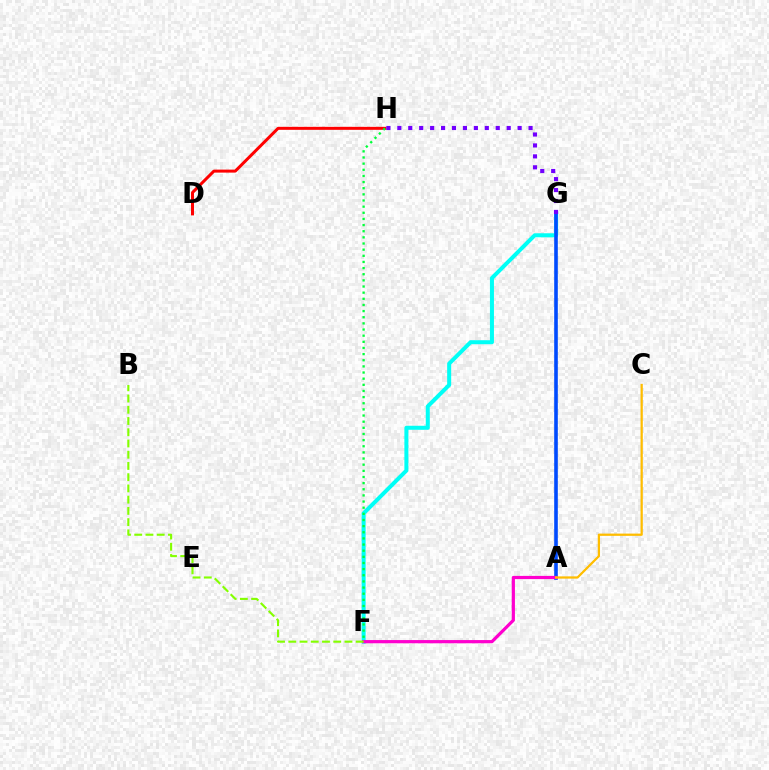{('F', 'G'): [{'color': '#00fff6', 'line_style': 'solid', 'thickness': 2.89}], ('A', 'G'): [{'color': '#004bff', 'line_style': 'solid', 'thickness': 2.6}], ('A', 'F'): [{'color': '#ff00cf', 'line_style': 'solid', 'thickness': 2.31}], ('B', 'F'): [{'color': '#84ff00', 'line_style': 'dashed', 'thickness': 1.53}], ('D', 'H'): [{'color': '#ff0000', 'line_style': 'solid', 'thickness': 2.16}], ('G', 'H'): [{'color': '#7200ff', 'line_style': 'dotted', 'thickness': 2.97}], ('A', 'C'): [{'color': '#ffbd00', 'line_style': 'solid', 'thickness': 1.63}], ('F', 'H'): [{'color': '#00ff39', 'line_style': 'dotted', 'thickness': 1.67}]}